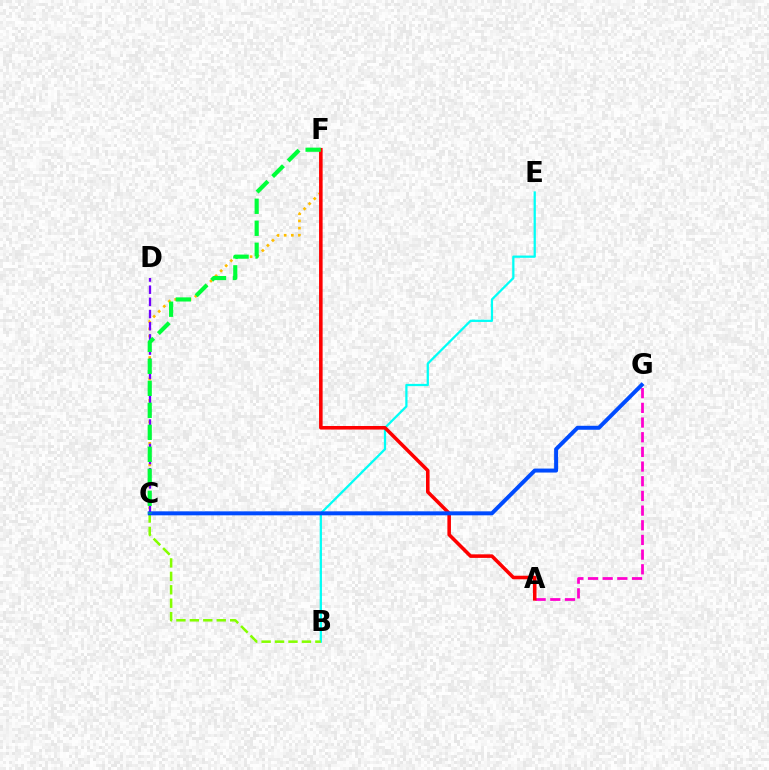{('C', 'F'): [{'color': '#ffbd00', 'line_style': 'dotted', 'thickness': 1.94}, {'color': '#00ff39', 'line_style': 'dashed', 'thickness': 2.99}], ('B', 'E'): [{'color': '#00fff6', 'line_style': 'solid', 'thickness': 1.63}], ('B', 'C'): [{'color': '#84ff00', 'line_style': 'dashed', 'thickness': 1.83}], ('A', 'G'): [{'color': '#ff00cf', 'line_style': 'dashed', 'thickness': 1.99}], ('A', 'F'): [{'color': '#ff0000', 'line_style': 'solid', 'thickness': 2.56}], ('C', 'D'): [{'color': '#7200ff', 'line_style': 'dashed', 'thickness': 1.65}], ('C', 'G'): [{'color': '#004bff', 'line_style': 'solid', 'thickness': 2.86}]}